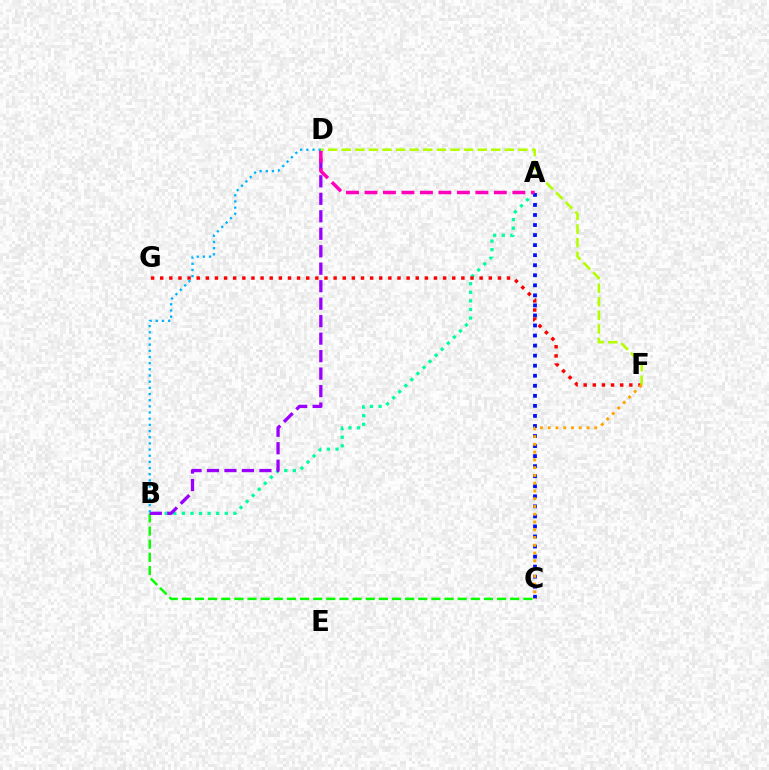{('A', 'B'): [{'color': '#00ff9d', 'line_style': 'dotted', 'thickness': 2.33}], ('A', 'C'): [{'color': '#0010ff', 'line_style': 'dotted', 'thickness': 2.73}], ('F', 'G'): [{'color': '#ff0000', 'line_style': 'dotted', 'thickness': 2.48}], ('B', 'C'): [{'color': '#08ff00', 'line_style': 'dashed', 'thickness': 1.78}], ('B', 'D'): [{'color': '#9b00ff', 'line_style': 'dashed', 'thickness': 2.37}, {'color': '#00b5ff', 'line_style': 'dotted', 'thickness': 1.68}], ('A', 'D'): [{'color': '#ff00bd', 'line_style': 'dashed', 'thickness': 2.51}], ('D', 'F'): [{'color': '#b3ff00', 'line_style': 'dashed', 'thickness': 1.85}], ('C', 'F'): [{'color': '#ffa500', 'line_style': 'dotted', 'thickness': 2.11}]}